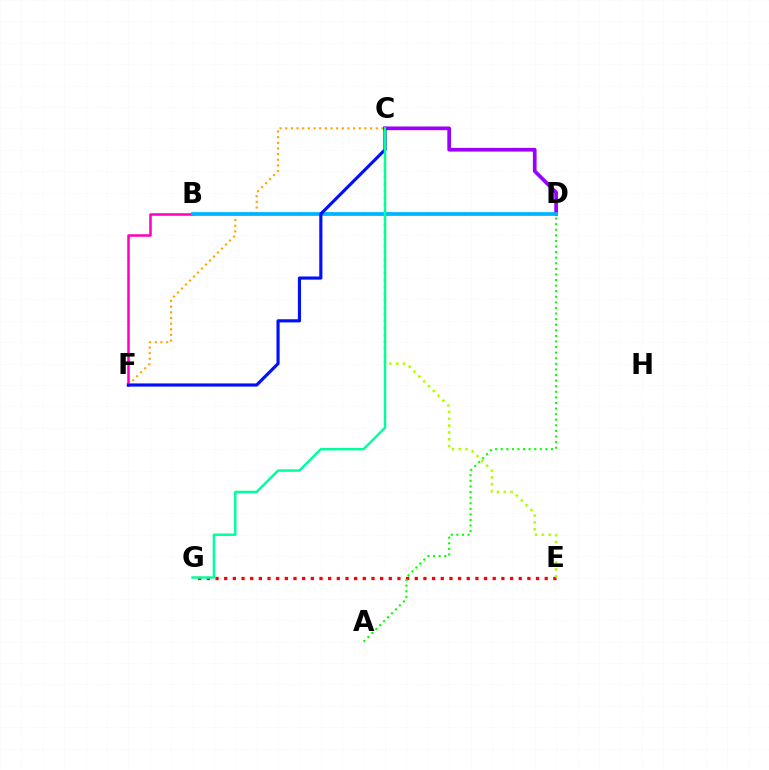{('B', 'F'): [{'color': '#ff00bd', 'line_style': 'solid', 'thickness': 1.82}], ('E', 'G'): [{'color': '#ff0000', 'line_style': 'dotted', 'thickness': 2.35}], ('C', 'E'): [{'color': '#b3ff00', 'line_style': 'dotted', 'thickness': 1.86}], ('C', 'F'): [{'color': '#ffa500', 'line_style': 'dotted', 'thickness': 1.54}, {'color': '#0010ff', 'line_style': 'solid', 'thickness': 2.27}], ('C', 'D'): [{'color': '#9b00ff', 'line_style': 'solid', 'thickness': 2.67}], ('B', 'D'): [{'color': '#00b5ff', 'line_style': 'solid', 'thickness': 2.71}], ('A', 'D'): [{'color': '#08ff00', 'line_style': 'dotted', 'thickness': 1.52}], ('C', 'G'): [{'color': '#00ff9d', 'line_style': 'solid', 'thickness': 1.77}]}